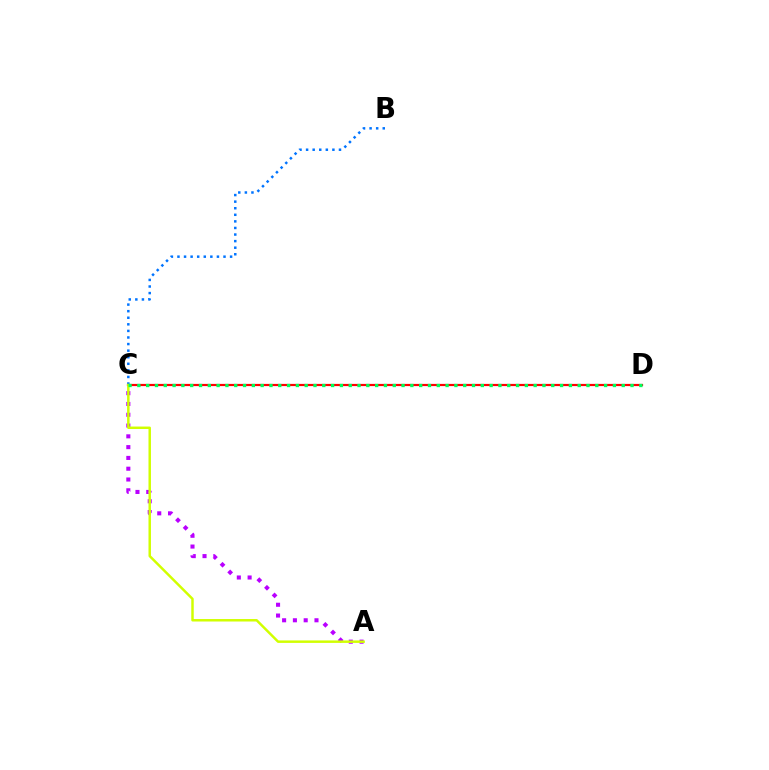{('A', 'C'): [{'color': '#b900ff', 'line_style': 'dotted', 'thickness': 2.93}, {'color': '#d1ff00', 'line_style': 'solid', 'thickness': 1.78}], ('C', 'D'): [{'color': '#ff0000', 'line_style': 'solid', 'thickness': 1.59}, {'color': '#00ff5c', 'line_style': 'dotted', 'thickness': 2.39}], ('B', 'C'): [{'color': '#0074ff', 'line_style': 'dotted', 'thickness': 1.79}]}